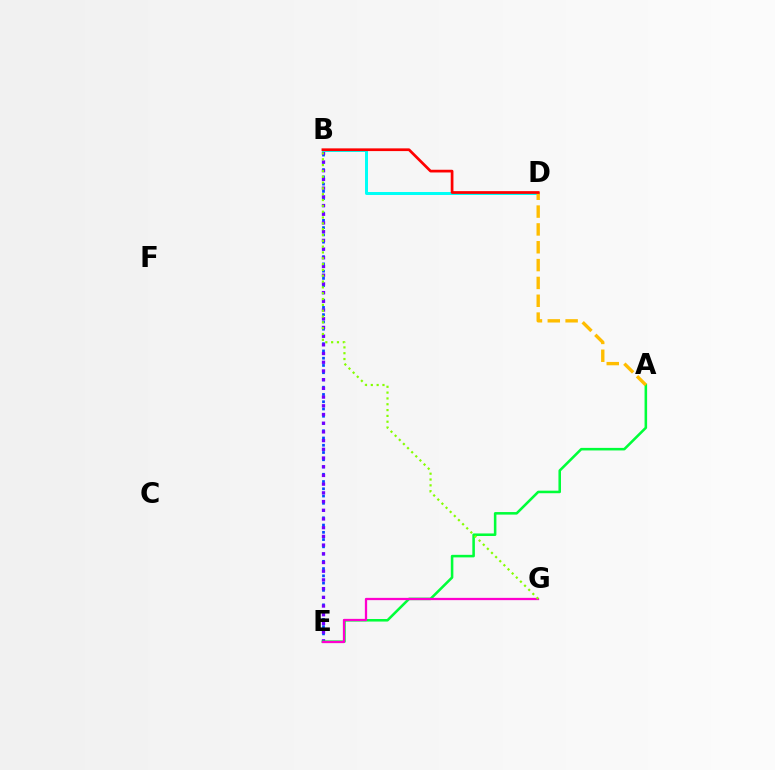{('B', 'E'): [{'color': '#004bff', 'line_style': 'dotted', 'thickness': 1.97}, {'color': '#7200ff', 'line_style': 'dotted', 'thickness': 2.37}], ('A', 'E'): [{'color': '#00ff39', 'line_style': 'solid', 'thickness': 1.84}], ('B', 'D'): [{'color': '#00fff6', 'line_style': 'solid', 'thickness': 2.16}, {'color': '#ff0000', 'line_style': 'solid', 'thickness': 1.96}], ('A', 'D'): [{'color': '#ffbd00', 'line_style': 'dashed', 'thickness': 2.42}], ('E', 'G'): [{'color': '#ff00cf', 'line_style': 'solid', 'thickness': 1.64}], ('B', 'G'): [{'color': '#84ff00', 'line_style': 'dotted', 'thickness': 1.58}]}